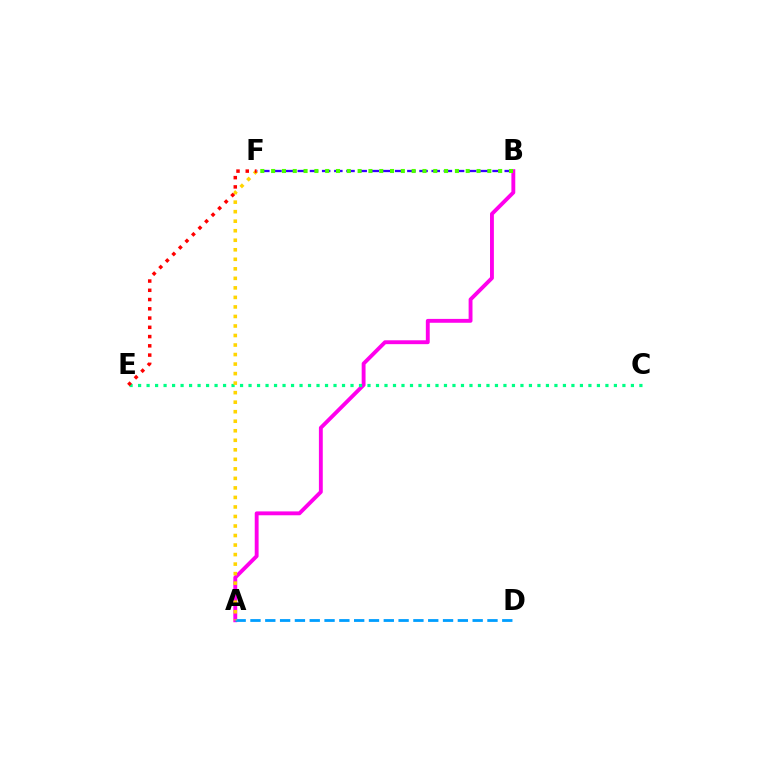{('A', 'B'): [{'color': '#ff00ed', 'line_style': 'solid', 'thickness': 2.79}], ('A', 'D'): [{'color': '#009eff', 'line_style': 'dashed', 'thickness': 2.01}], ('C', 'E'): [{'color': '#00ff86', 'line_style': 'dotted', 'thickness': 2.31}], ('B', 'F'): [{'color': '#3700ff', 'line_style': 'dashed', 'thickness': 1.65}, {'color': '#4fff00', 'line_style': 'dotted', 'thickness': 2.94}], ('A', 'F'): [{'color': '#ffd500', 'line_style': 'dotted', 'thickness': 2.59}], ('E', 'F'): [{'color': '#ff0000', 'line_style': 'dotted', 'thickness': 2.51}]}